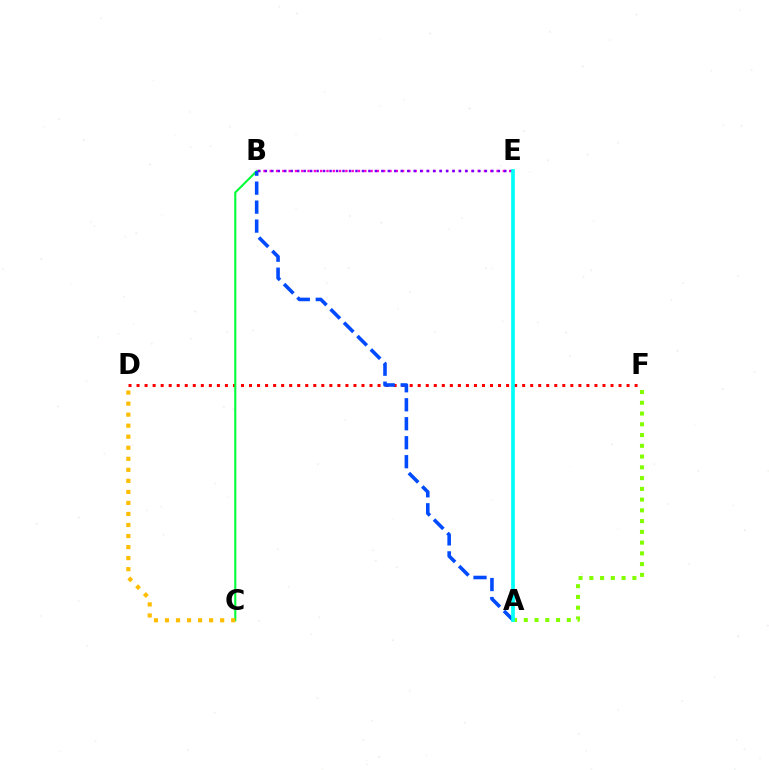{('A', 'F'): [{'color': '#84ff00', 'line_style': 'dotted', 'thickness': 2.92}], ('D', 'F'): [{'color': '#ff0000', 'line_style': 'dotted', 'thickness': 2.18}], ('B', 'E'): [{'color': '#ff00cf', 'line_style': 'dotted', 'thickness': 1.71}, {'color': '#7200ff', 'line_style': 'dotted', 'thickness': 1.76}], ('B', 'C'): [{'color': '#00ff39', 'line_style': 'solid', 'thickness': 1.52}], ('A', 'B'): [{'color': '#004bff', 'line_style': 'dashed', 'thickness': 2.58}], ('C', 'D'): [{'color': '#ffbd00', 'line_style': 'dotted', 'thickness': 3.0}], ('A', 'E'): [{'color': '#00fff6', 'line_style': 'solid', 'thickness': 2.66}]}